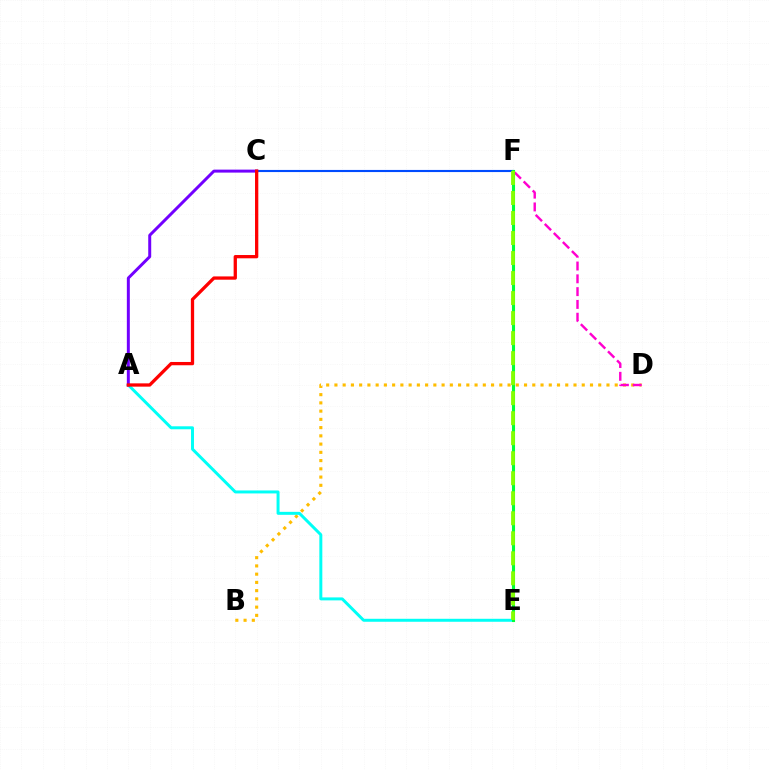{('B', 'D'): [{'color': '#ffbd00', 'line_style': 'dotted', 'thickness': 2.24}], ('A', 'E'): [{'color': '#00fff6', 'line_style': 'solid', 'thickness': 2.14}], ('C', 'F'): [{'color': '#004bff', 'line_style': 'solid', 'thickness': 1.53}], ('D', 'F'): [{'color': '#ff00cf', 'line_style': 'dashed', 'thickness': 1.74}], ('A', 'C'): [{'color': '#7200ff', 'line_style': 'solid', 'thickness': 2.14}, {'color': '#ff0000', 'line_style': 'solid', 'thickness': 2.37}], ('E', 'F'): [{'color': '#00ff39', 'line_style': 'solid', 'thickness': 2.23}, {'color': '#84ff00', 'line_style': 'dashed', 'thickness': 2.72}]}